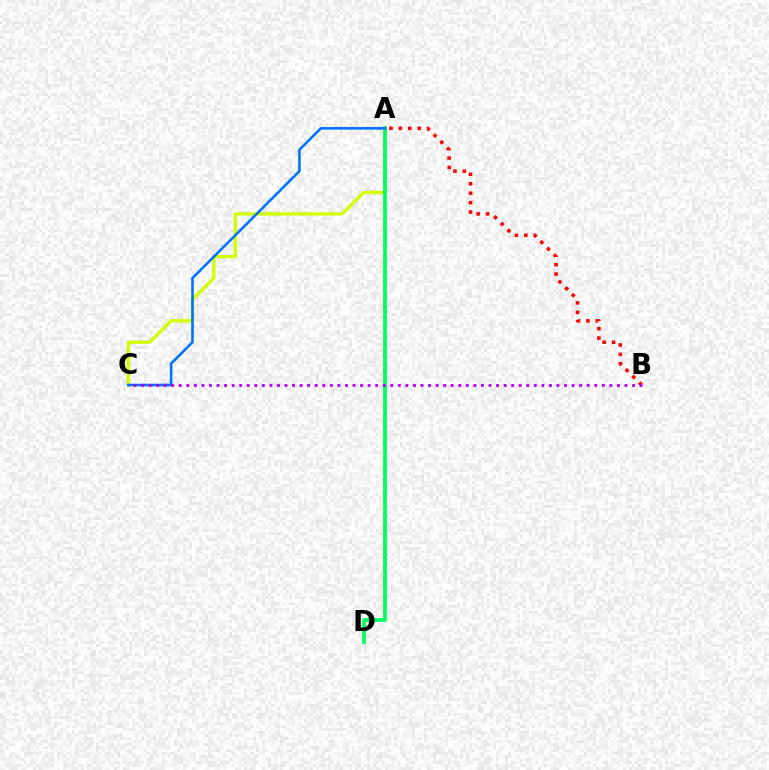{('A', 'C'): [{'color': '#d1ff00', 'line_style': 'solid', 'thickness': 2.38}, {'color': '#0074ff', 'line_style': 'solid', 'thickness': 1.88}], ('A', 'D'): [{'color': '#00ff5c', 'line_style': 'solid', 'thickness': 2.7}], ('A', 'B'): [{'color': '#ff0000', 'line_style': 'dotted', 'thickness': 2.56}], ('B', 'C'): [{'color': '#b900ff', 'line_style': 'dotted', 'thickness': 2.05}]}